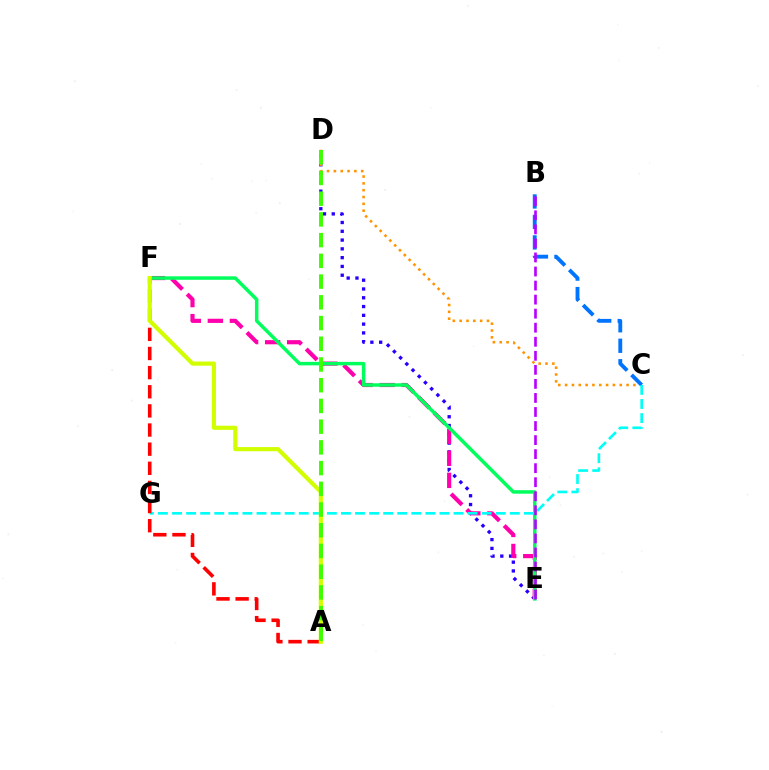{('D', 'E'): [{'color': '#2500ff', 'line_style': 'dotted', 'thickness': 2.39}], ('E', 'F'): [{'color': '#ff00ac', 'line_style': 'dashed', 'thickness': 3.0}, {'color': '#00ff5c', 'line_style': 'solid', 'thickness': 2.51}], ('C', 'D'): [{'color': '#ff9400', 'line_style': 'dotted', 'thickness': 1.86}], ('B', 'C'): [{'color': '#0074ff', 'line_style': 'dashed', 'thickness': 2.78}], ('C', 'G'): [{'color': '#00fff6', 'line_style': 'dashed', 'thickness': 1.91}], ('B', 'E'): [{'color': '#b900ff', 'line_style': 'dashed', 'thickness': 1.91}], ('A', 'F'): [{'color': '#ff0000', 'line_style': 'dashed', 'thickness': 2.6}, {'color': '#d1ff00', 'line_style': 'solid', 'thickness': 2.99}], ('A', 'D'): [{'color': '#3dff00', 'line_style': 'dashed', 'thickness': 2.82}]}